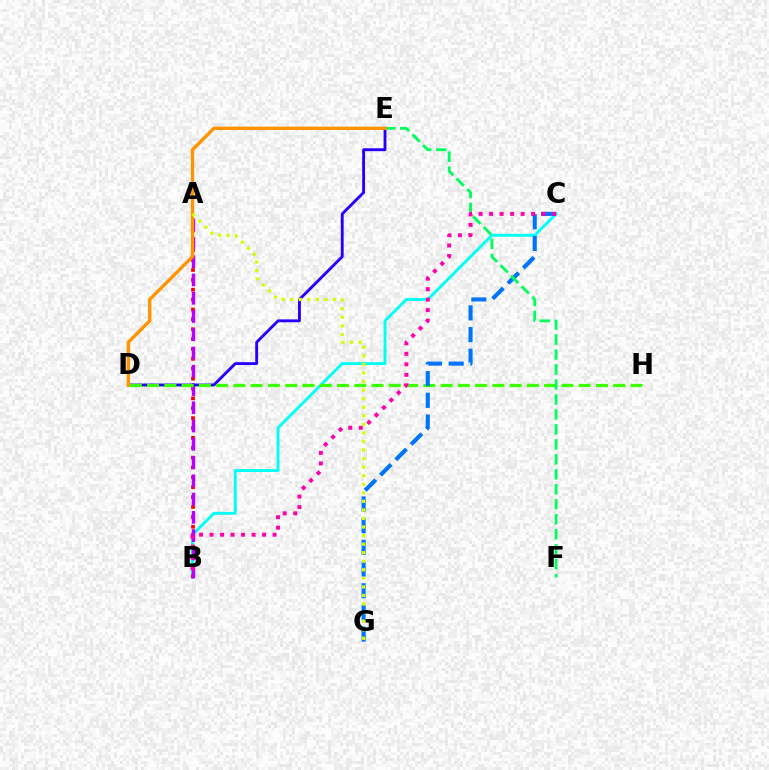{('B', 'C'): [{'color': '#00fff6', 'line_style': 'solid', 'thickness': 2.1}, {'color': '#ff00ac', 'line_style': 'dotted', 'thickness': 2.85}], ('A', 'B'): [{'color': '#ff0000', 'line_style': 'dotted', 'thickness': 2.68}, {'color': '#b900ff', 'line_style': 'dashed', 'thickness': 2.48}], ('D', 'E'): [{'color': '#2500ff', 'line_style': 'solid', 'thickness': 2.06}, {'color': '#ff9400', 'line_style': 'solid', 'thickness': 2.42}], ('D', 'H'): [{'color': '#3dff00', 'line_style': 'dashed', 'thickness': 2.35}], ('C', 'G'): [{'color': '#0074ff', 'line_style': 'dashed', 'thickness': 2.95}], ('E', 'F'): [{'color': '#00ff5c', 'line_style': 'dashed', 'thickness': 2.03}], ('A', 'G'): [{'color': '#d1ff00', 'line_style': 'dotted', 'thickness': 2.33}]}